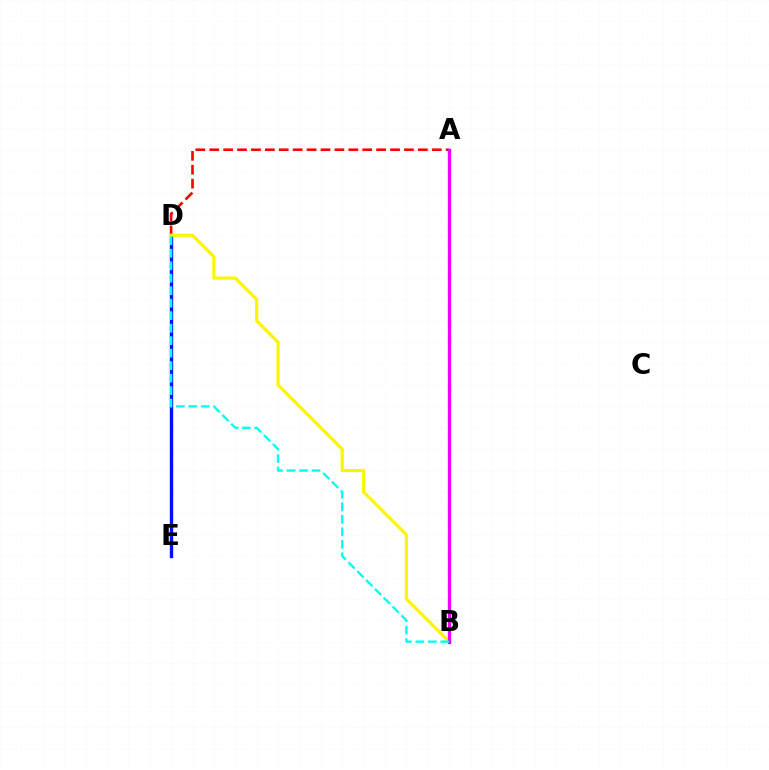{('D', 'E'): [{'color': '#0010ff', 'line_style': 'solid', 'thickness': 2.43}], ('A', 'B'): [{'color': '#08ff00', 'line_style': 'dashed', 'thickness': 2.24}, {'color': '#ee00ff', 'line_style': 'solid', 'thickness': 2.36}], ('A', 'D'): [{'color': '#ff0000', 'line_style': 'dashed', 'thickness': 1.89}], ('B', 'D'): [{'color': '#fcf500', 'line_style': 'solid', 'thickness': 2.29}, {'color': '#00fff6', 'line_style': 'dashed', 'thickness': 1.7}]}